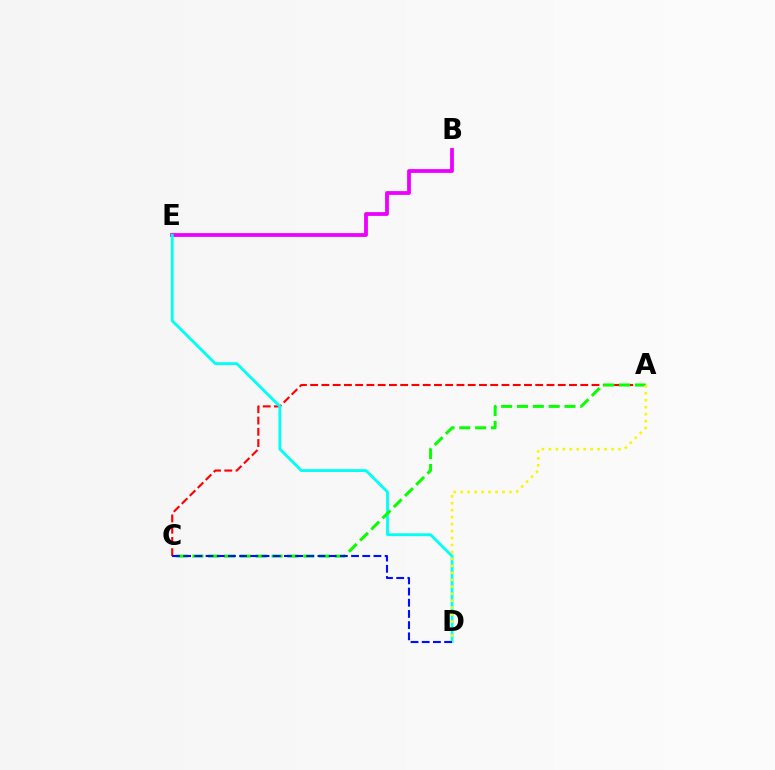{('A', 'C'): [{'color': '#ff0000', 'line_style': 'dashed', 'thickness': 1.53}, {'color': '#08ff00', 'line_style': 'dashed', 'thickness': 2.15}], ('B', 'E'): [{'color': '#ee00ff', 'line_style': 'solid', 'thickness': 2.74}], ('D', 'E'): [{'color': '#00fff6', 'line_style': 'solid', 'thickness': 2.04}], ('A', 'D'): [{'color': '#fcf500', 'line_style': 'dotted', 'thickness': 1.89}], ('C', 'D'): [{'color': '#0010ff', 'line_style': 'dashed', 'thickness': 1.52}]}